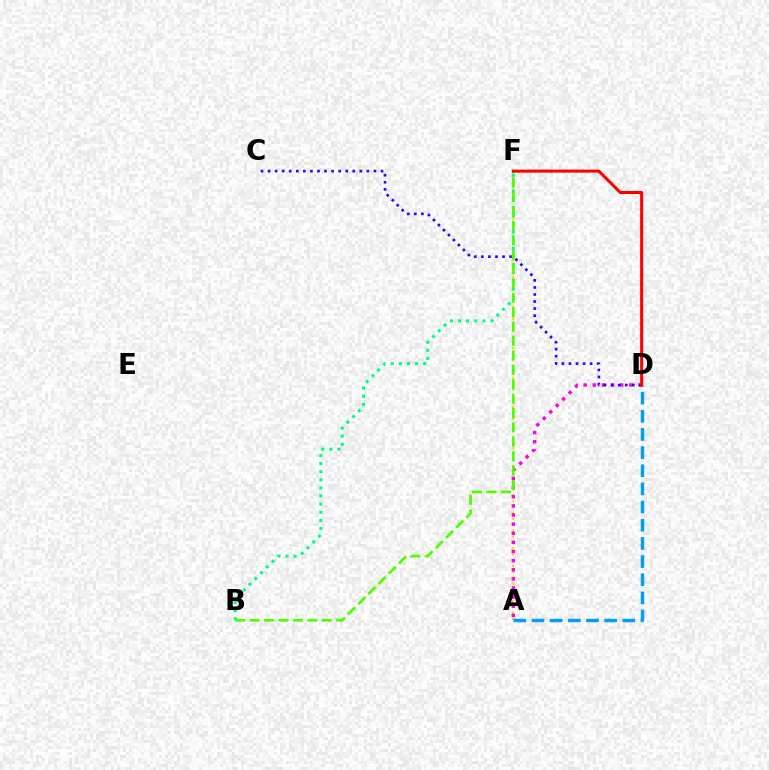{('A', 'F'): [{'color': '#ffd500', 'line_style': 'dotted', 'thickness': 1.6}], ('A', 'D'): [{'color': '#ff00ed', 'line_style': 'dotted', 'thickness': 2.48}, {'color': '#009eff', 'line_style': 'dashed', 'thickness': 2.47}], ('C', 'D'): [{'color': '#3700ff', 'line_style': 'dotted', 'thickness': 1.92}], ('B', 'F'): [{'color': '#00ff86', 'line_style': 'dotted', 'thickness': 2.21}, {'color': '#4fff00', 'line_style': 'dashed', 'thickness': 1.96}], ('D', 'F'): [{'color': '#ff0000', 'line_style': 'solid', 'thickness': 2.19}]}